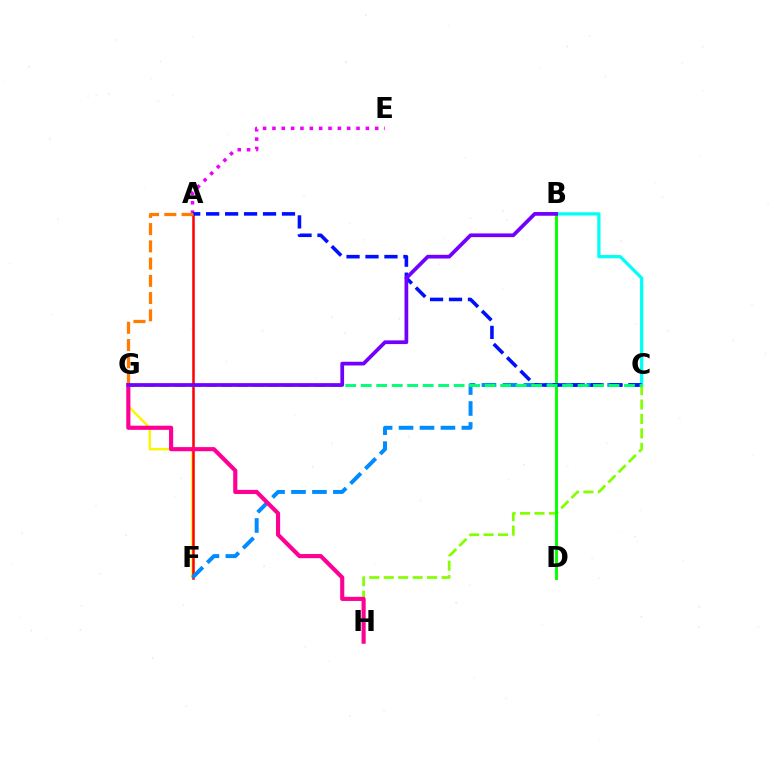{('B', 'C'): [{'color': '#00fff6', 'line_style': 'solid', 'thickness': 2.34}], ('F', 'G'): [{'color': '#fcf500', 'line_style': 'solid', 'thickness': 1.74}], ('A', 'E'): [{'color': '#ee00ff', 'line_style': 'dotted', 'thickness': 2.54}], ('C', 'H'): [{'color': '#84ff00', 'line_style': 'dashed', 'thickness': 1.96}], ('B', 'D'): [{'color': '#08ff00', 'line_style': 'solid', 'thickness': 2.12}], ('A', 'F'): [{'color': '#ff0000', 'line_style': 'solid', 'thickness': 1.82}], ('C', 'F'): [{'color': '#008cff', 'line_style': 'dashed', 'thickness': 2.85}], ('G', 'H'): [{'color': '#ff0094', 'line_style': 'solid', 'thickness': 2.98}], ('A', 'C'): [{'color': '#0010ff', 'line_style': 'dashed', 'thickness': 2.58}], ('C', 'G'): [{'color': '#00ff74', 'line_style': 'dashed', 'thickness': 2.1}], ('A', 'G'): [{'color': '#ff7c00', 'line_style': 'dashed', 'thickness': 2.34}], ('B', 'G'): [{'color': '#7200ff', 'line_style': 'solid', 'thickness': 2.68}]}